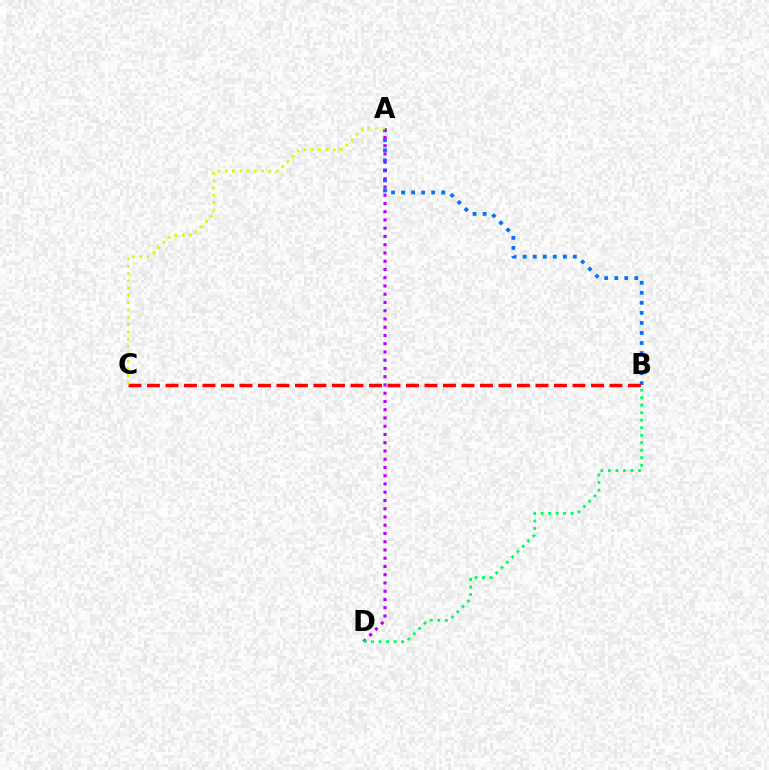{('A', 'B'): [{'color': '#0074ff', 'line_style': 'dotted', 'thickness': 2.73}], ('B', 'C'): [{'color': '#ff0000', 'line_style': 'dashed', 'thickness': 2.51}], ('A', 'D'): [{'color': '#b900ff', 'line_style': 'dotted', 'thickness': 2.24}], ('B', 'D'): [{'color': '#00ff5c', 'line_style': 'dotted', 'thickness': 2.04}], ('A', 'C'): [{'color': '#d1ff00', 'line_style': 'dotted', 'thickness': 1.98}]}